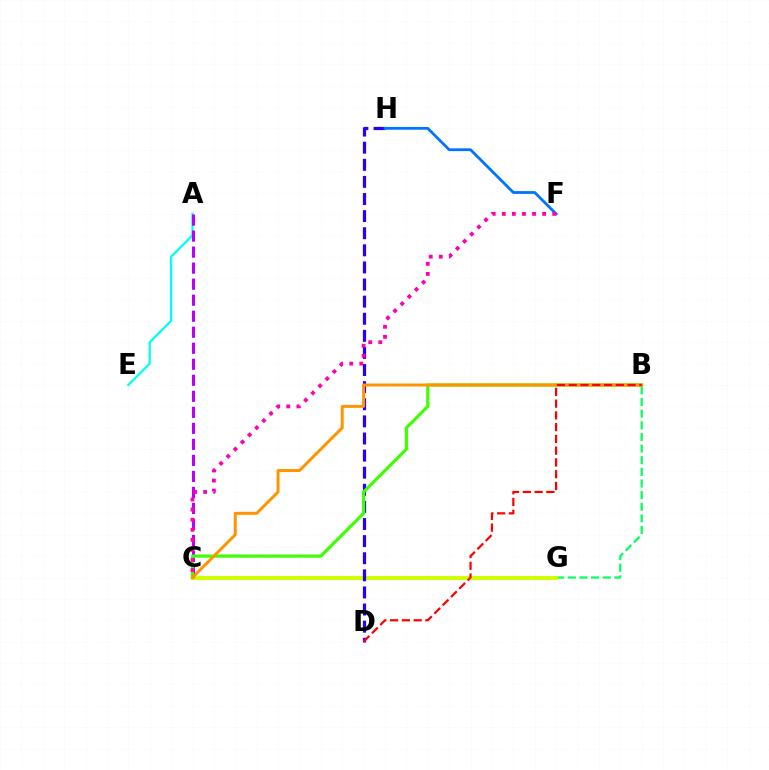{('B', 'G'): [{'color': '#00ff5c', 'line_style': 'dashed', 'thickness': 1.58}], ('A', 'E'): [{'color': '#00fff6', 'line_style': 'solid', 'thickness': 1.63}], ('C', 'G'): [{'color': '#d1ff00', 'line_style': 'solid', 'thickness': 2.93}], ('D', 'H'): [{'color': '#2500ff', 'line_style': 'dashed', 'thickness': 2.32}], ('F', 'H'): [{'color': '#0074ff', 'line_style': 'solid', 'thickness': 2.01}], ('A', 'C'): [{'color': '#b900ff', 'line_style': 'dashed', 'thickness': 2.18}], ('B', 'C'): [{'color': '#3dff00', 'line_style': 'solid', 'thickness': 2.26}, {'color': '#ff9400', 'line_style': 'solid', 'thickness': 2.14}], ('C', 'F'): [{'color': '#ff00ac', 'line_style': 'dotted', 'thickness': 2.74}], ('B', 'D'): [{'color': '#ff0000', 'line_style': 'dashed', 'thickness': 1.6}]}